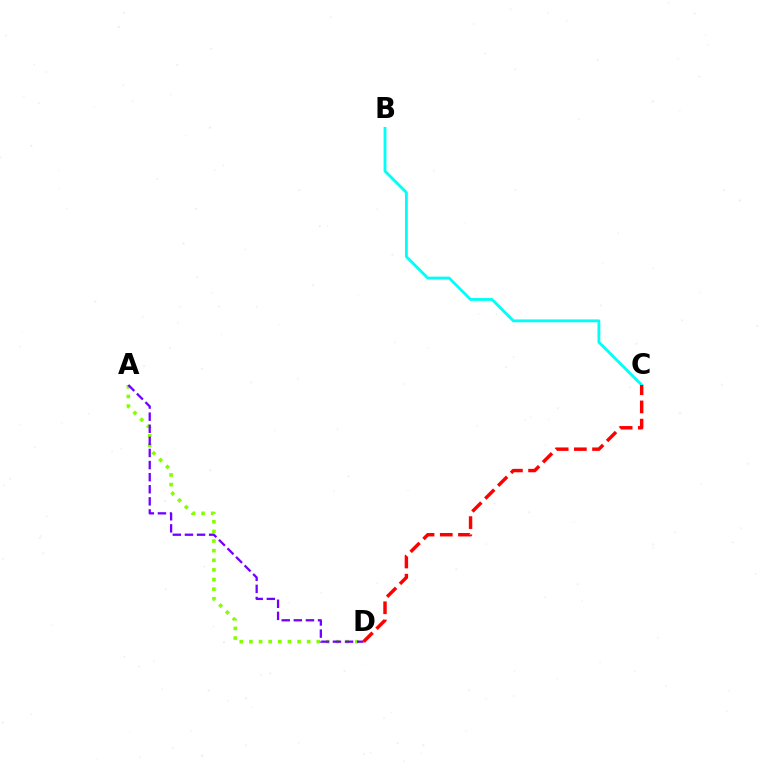{('A', 'D'): [{'color': '#84ff00', 'line_style': 'dotted', 'thickness': 2.62}, {'color': '#7200ff', 'line_style': 'dashed', 'thickness': 1.64}], ('B', 'C'): [{'color': '#00fff6', 'line_style': 'solid', 'thickness': 2.04}], ('C', 'D'): [{'color': '#ff0000', 'line_style': 'dashed', 'thickness': 2.47}]}